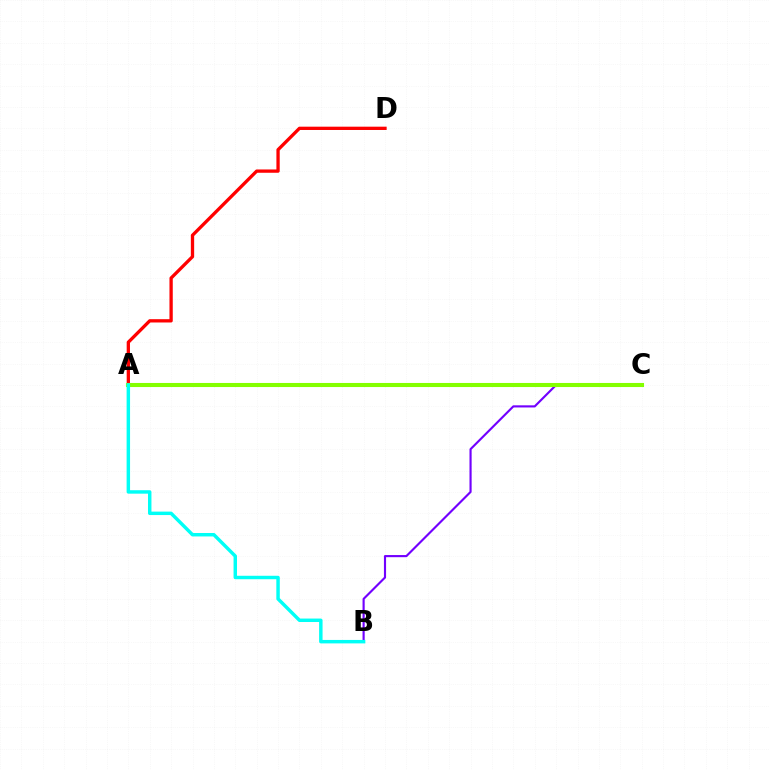{('A', 'D'): [{'color': '#ff0000', 'line_style': 'solid', 'thickness': 2.38}], ('B', 'C'): [{'color': '#7200ff', 'line_style': 'solid', 'thickness': 1.54}], ('A', 'C'): [{'color': '#84ff00', 'line_style': 'solid', 'thickness': 2.93}], ('A', 'B'): [{'color': '#00fff6', 'line_style': 'solid', 'thickness': 2.48}]}